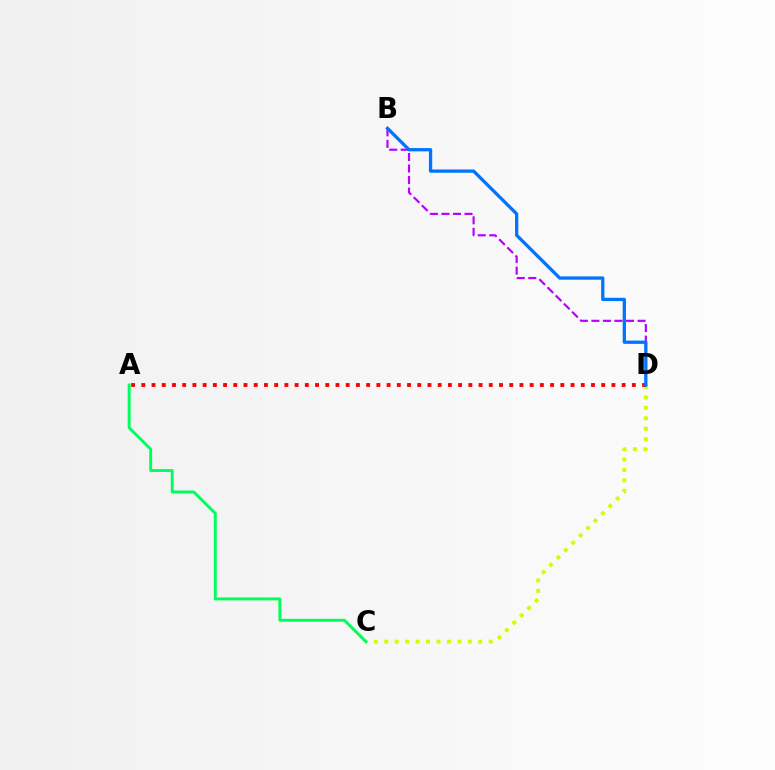{('C', 'D'): [{'color': '#d1ff00', 'line_style': 'dotted', 'thickness': 2.84}], ('B', 'D'): [{'color': '#b900ff', 'line_style': 'dashed', 'thickness': 1.57}, {'color': '#0074ff', 'line_style': 'solid', 'thickness': 2.37}], ('A', 'C'): [{'color': '#00ff5c', 'line_style': 'solid', 'thickness': 2.12}], ('A', 'D'): [{'color': '#ff0000', 'line_style': 'dotted', 'thickness': 2.78}]}